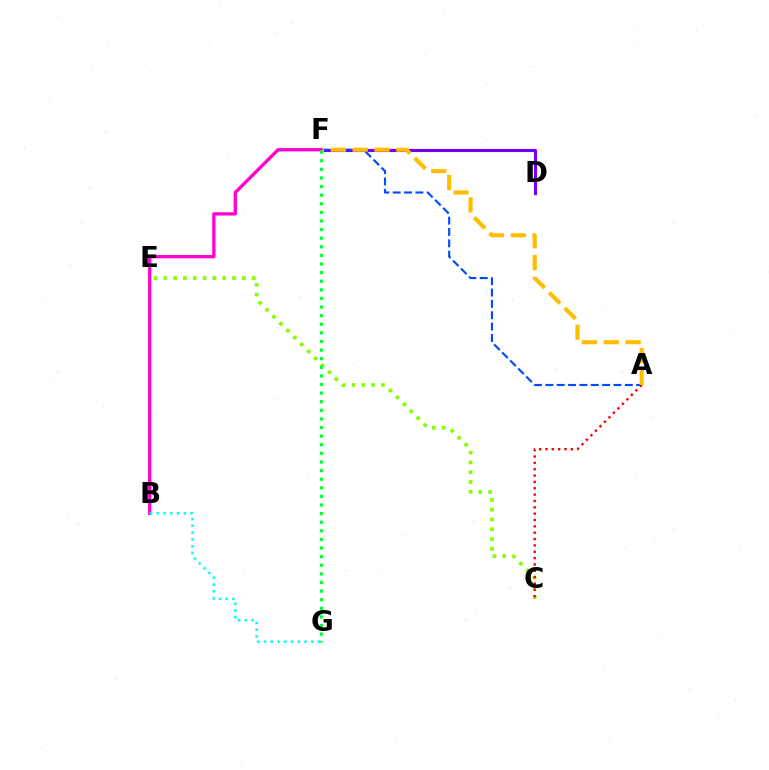{('C', 'E'): [{'color': '#84ff00', 'line_style': 'dotted', 'thickness': 2.66}], ('D', 'F'): [{'color': '#7200ff', 'line_style': 'solid', 'thickness': 2.23}], ('A', 'F'): [{'color': '#004bff', 'line_style': 'dashed', 'thickness': 1.54}, {'color': '#ffbd00', 'line_style': 'dashed', 'thickness': 2.97}], ('A', 'C'): [{'color': '#ff0000', 'line_style': 'dotted', 'thickness': 1.72}], ('B', 'F'): [{'color': '#ff00cf', 'line_style': 'solid', 'thickness': 2.38}], ('B', 'G'): [{'color': '#00fff6', 'line_style': 'dotted', 'thickness': 1.84}], ('F', 'G'): [{'color': '#00ff39', 'line_style': 'dotted', 'thickness': 2.34}]}